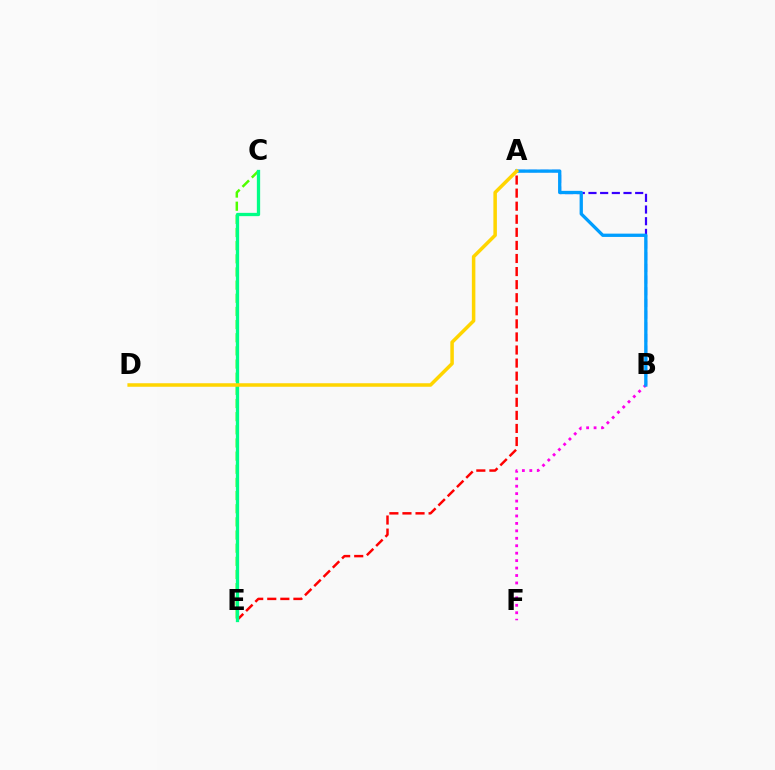{('B', 'F'): [{'color': '#ff00ed', 'line_style': 'dotted', 'thickness': 2.02}], ('A', 'B'): [{'color': '#3700ff', 'line_style': 'dashed', 'thickness': 1.59}, {'color': '#009eff', 'line_style': 'solid', 'thickness': 2.37}], ('A', 'E'): [{'color': '#ff0000', 'line_style': 'dashed', 'thickness': 1.78}], ('C', 'E'): [{'color': '#4fff00', 'line_style': 'dashed', 'thickness': 1.79}, {'color': '#00ff86', 'line_style': 'solid', 'thickness': 2.36}], ('A', 'D'): [{'color': '#ffd500', 'line_style': 'solid', 'thickness': 2.53}]}